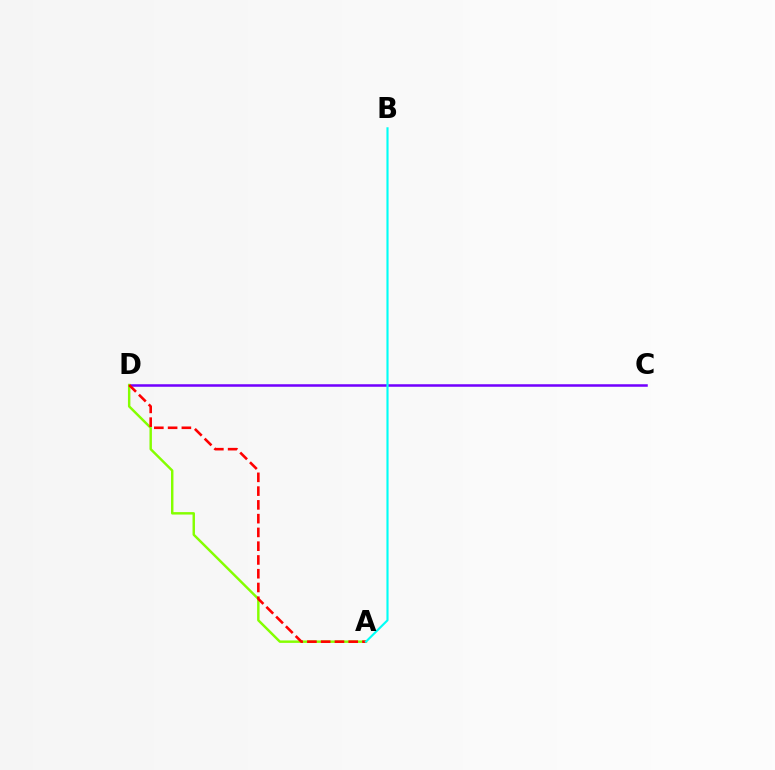{('C', 'D'): [{'color': '#7200ff', 'line_style': 'solid', 'thickness': 1.82}], ('A', 'D'): [{'color': '#84ff00', 'line_style': 'solid', 'thickness': 1.76}, {'color': '#ff0000', 'line_style': 'dashed', 'thickness': 1.87}], ('A', 'B'): [{'color': '#00fff6', 'line_style': 'solid', 'thickness': 1.53}]}